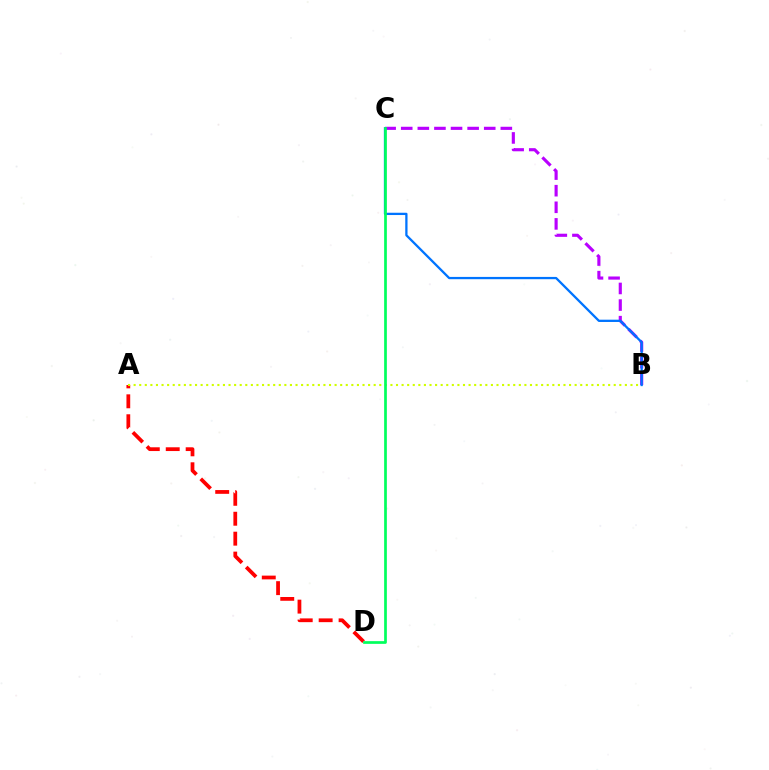{('B', 'C'): [{'color': '#b900ff', 'line_style': 'dashed', 'thickness': 2.26}, {'color': '#0074ff', 'line_style': 'solid', 'thickness': 1.64}], ('A', 'D'): [{'color': '#ff0000', 'line_style': 'dashed', 'thickness': 2.71}], ('A', 'B'): [{'color': '#d1ff00', 'line_style': 'dotted', 'thickness': 1.52}], ('C', 'D'): [{'color': '#00ff5c', 'line_style': 'solid', 'thickness': 1.95}]}